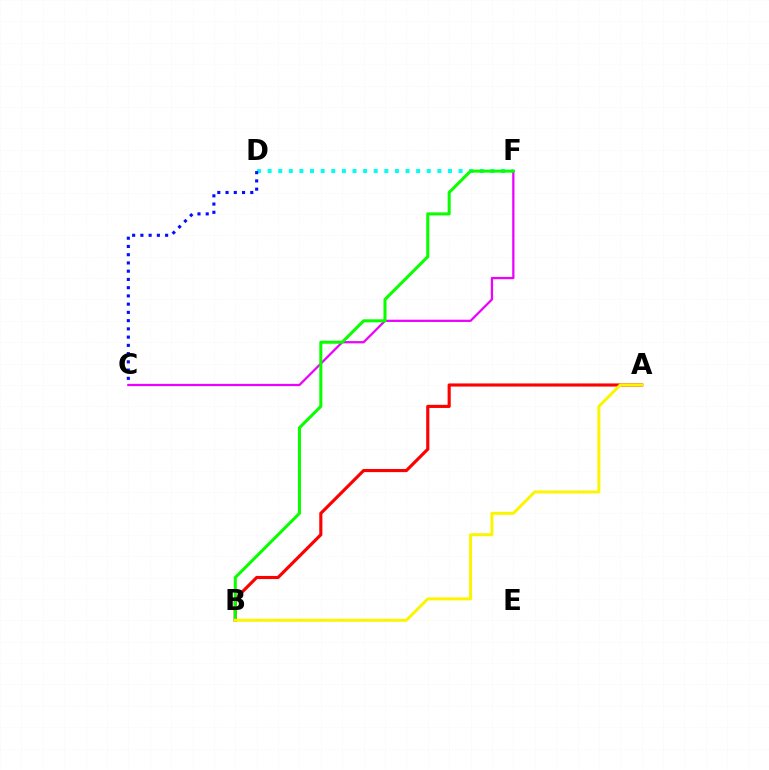{('D', 'F'): [{'color': '#00fff6', 'line_style': 'dotted', 'thickness': 2.88}], ('A', 'B'): [{'color': '#ff0000', 'line_style': 'solid', 'thickness': 2.26}, {'color': '#fcf500', 'line_style': 'solid', 'thickness': 2.14}], ('C', 'F'): [{'color': '#ee00ff', 'line_style': 'solid', 'thickness': 1.62}], ('C', 'D'): [{'color': '#0010ff', 'line_style': 'dotted', 'thickness': 2.24}], ('B', 'F'): [{'color': '#08ff00', 'line_style': 'solid', 'thickness': 2.19}]}